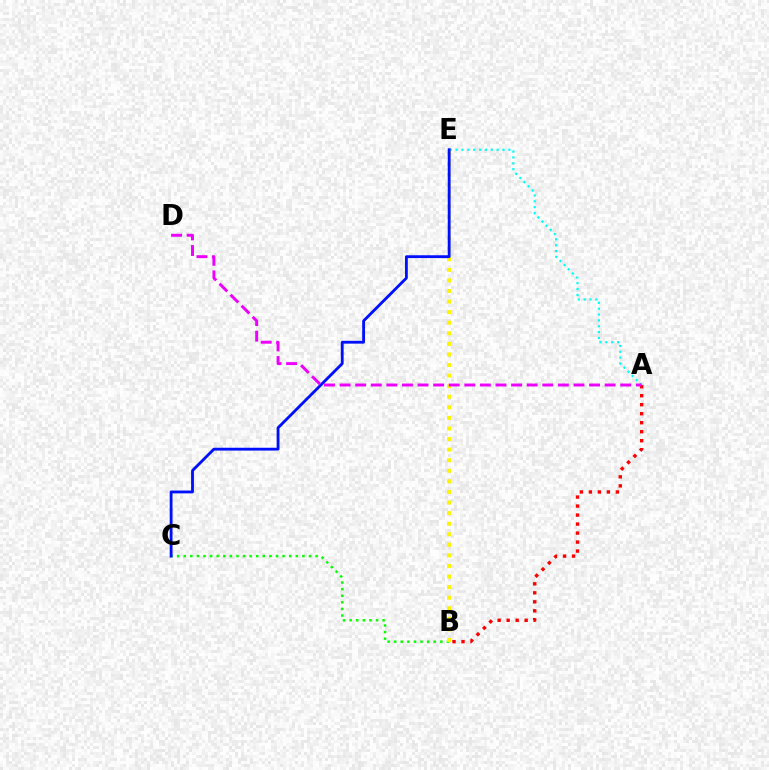{('A', 'E'): [{'color': '#00fff6', 'line_style': 'dotted', 'thickness': 1.59}], ('B', 'C'): [{'color': '#08ff00', 'line_style': 'dotted', 'thickness': 1.79}], ('B', 'E'): [{'color': '#fcf500', 'line_style': 'dotted', 'thickness': 2.87}], ('C', 'E'): [{'color': '#0010ff', 'line_style': 'solid', 'thickness': 2.04}], ('A', 'B'): [{'color': '#ff0000', 'line_style': 'dotted', 'thickness': 2.45}], ('A', 'D'): [{'color': '#ee00ff', 'line_style': 'dashed', 'thickness': 2.12}]}